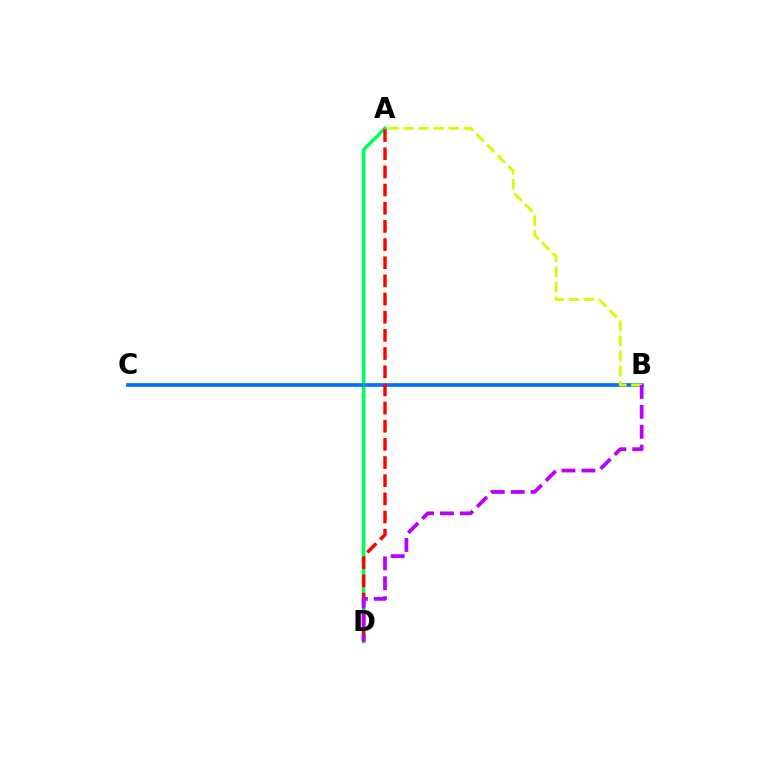{('A', 'D'): [{'color': '#00ff5c', 'line_style': 'solid', 'thickness': 2.56}, {'color': '#ff0000', 'line_style': 'dashed', 'thickness': 2.47}], ('B', 'C'): [{'color': '#0074ff', 'line_style': 'solid', 'thickness': 2.67}], ('A', 'B'): [{'color': '#d1ff00', 'line_style': 'dashed', 'thickness': 2.05}], ('B', 'D'): [{'color': '#b900ff', 'line_style': 'dashed', 'thickness': 2.7}]}